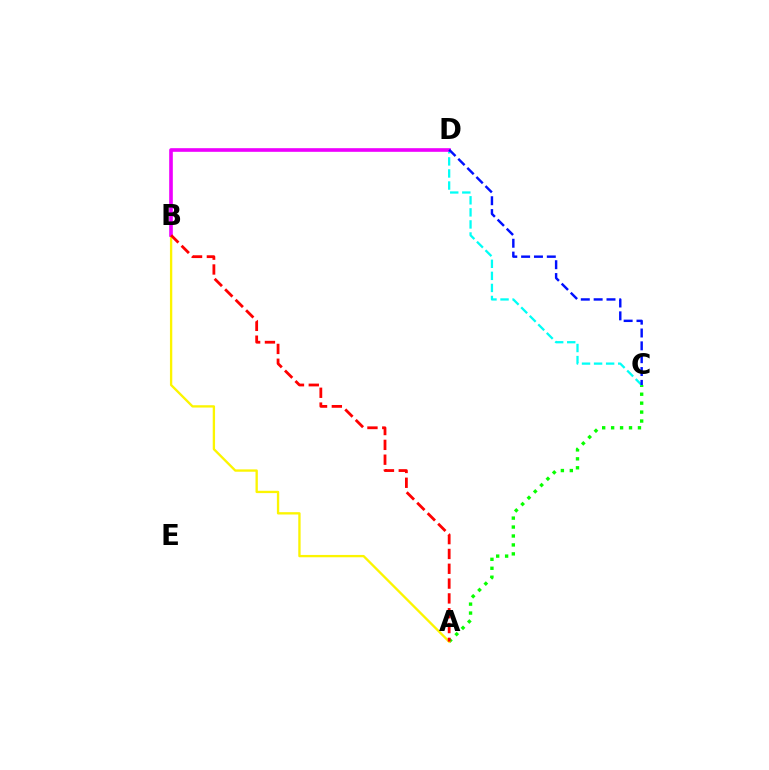{('A', 'C'): [{'color': '#08ff00', 'line_style': 'dotted', 'thickness': 2.43}], ('A', 'B'): [{'color': '#fcf500', 'line_style': 'solid', 'thickness': 1.68}, {'color': '#ff0000', 'line_style': 'dashed', 'thickness': 2.01}], ('C', 'D'): [{'color': '#00fff6', 'line_style': 'dashed', 'thickness': 1.64}, {'color': '#0010ff', 'line_style': 'dashed', 'thickness': 1.75}], ('B', 'D'): [{'color': '#ee00ff', 'line_style': 'solid', 'thickness': 2.62}]}